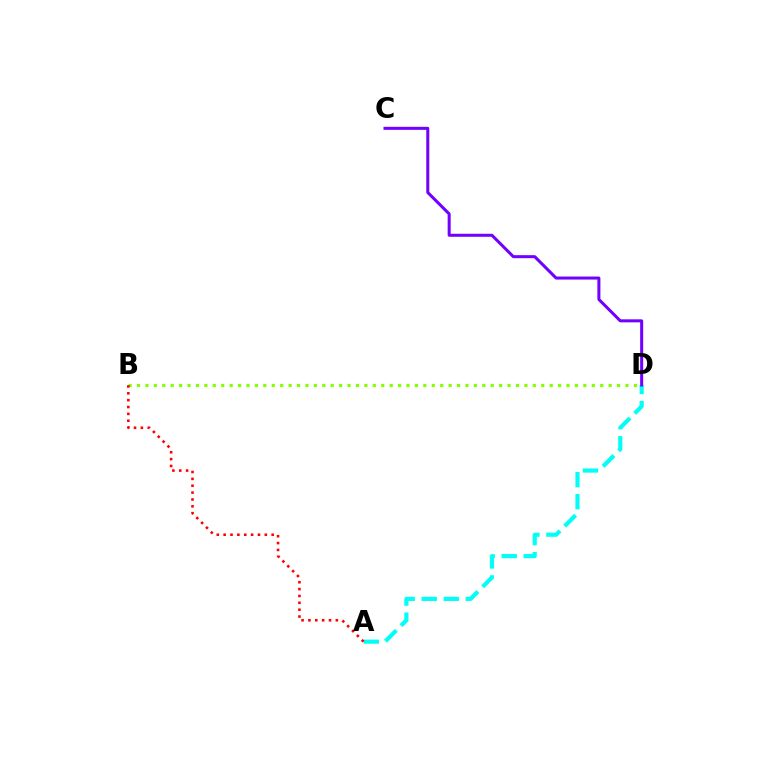{('A', 'D'): [{'color': '#00fff6', 'line_style': 'dashed', 'thickness': 2.99}], ('B', 'D'): [{'color': '#84ff00', 'line_style': 'dotted', 'thickness': 2.29}], ('A', 'B'): [{'color': '#ff0000', 'line_style': 'dotted', 'thickness': 1.86}], ('C', 'D'): [{'color': '#7200ff', 'line_style': 'solid', 'thickness': 2.18}]}